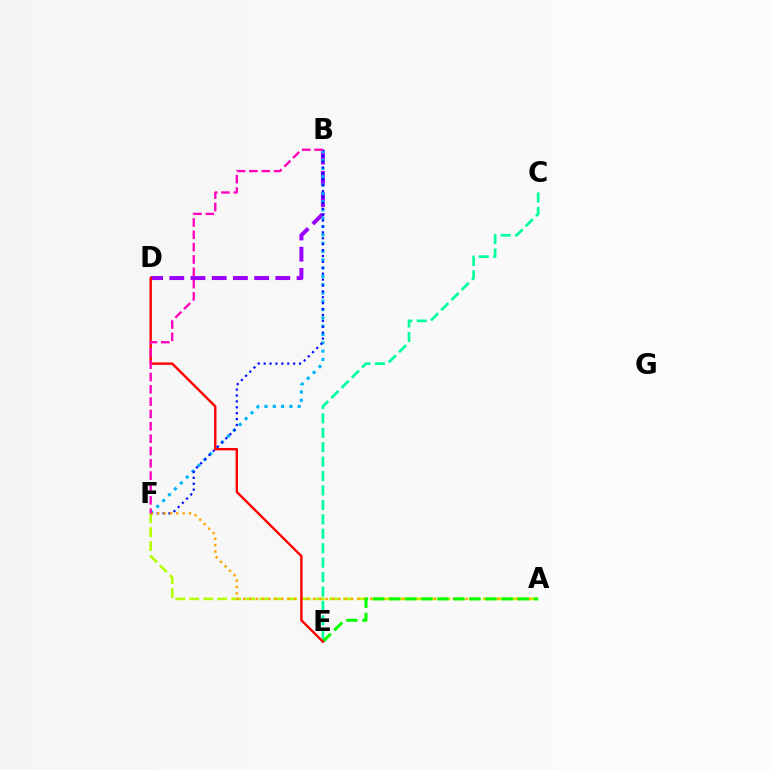{('A', 'F'): [{'color': '#b3ff00', 'line_style': 'dashed', 'thickness': 1.9}, {'color': '#ffa500', 'line_style': 'dotted', 'thickness': 1.73}], ('B', 'D'): [{'color': '#9b00ff', 'line_style': 'dashed', 'thickness': 2.88}], ('C', 'E'): [{'color': '#00ff9d', 'line_style': 'dashed', 'thickness': 1.96}], ('B', 'F'): [{'color': '#00b5ff', 'line_style': 'dotted', 'thickness': 2.26}, {'color': '#0010ff', 'line_style': 'dotted', 'thickness': 1.6}, {'color': '#ff00bd', 'line_style': 'dashed', 'thickness': 1.68}], ('A', 'E'): [{'color': '#08ff00', 'line_style': 'dashed', 'thickness': 2.18}], ('D', 'E'): [{'color': '#ff0000', 'line_style': 'solid', 'thickness': 1.72}]}